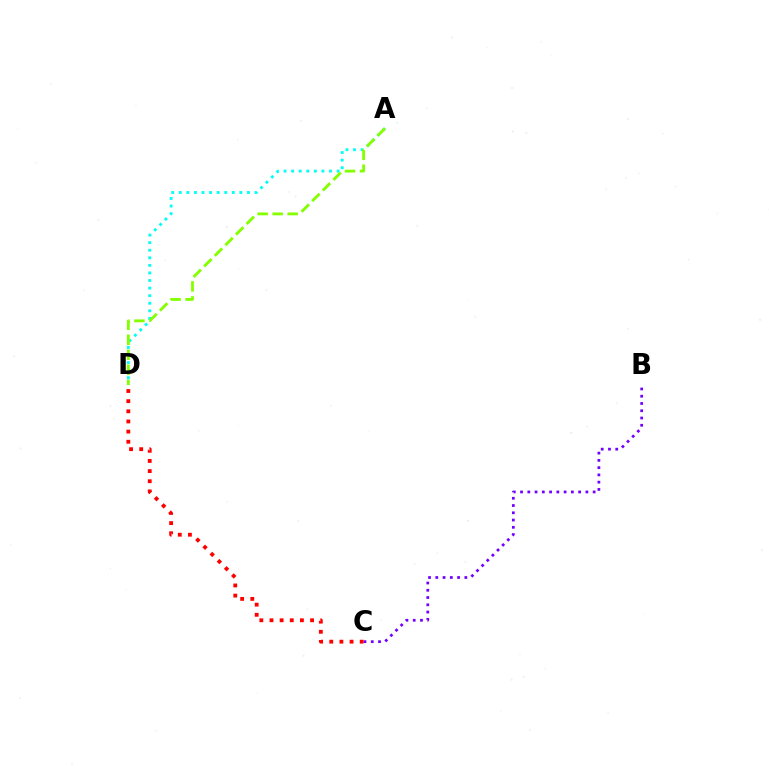{('A', 'D'): [{'color': '#00fff6', 'line_style': 'dotted', 'thickness': 2.06}, {'color': '#84ff00', 'line_style': 'dashed', 'thickness': 2.04}], ('B', 'C'): [{'color': '#7200ff', 'line_style': 'dotted', 'thickness': 1.97}], ('C', 'D'): [{'color': '#ff0000', 'line_style': 'dotted', 'thickness': 2.76}]}